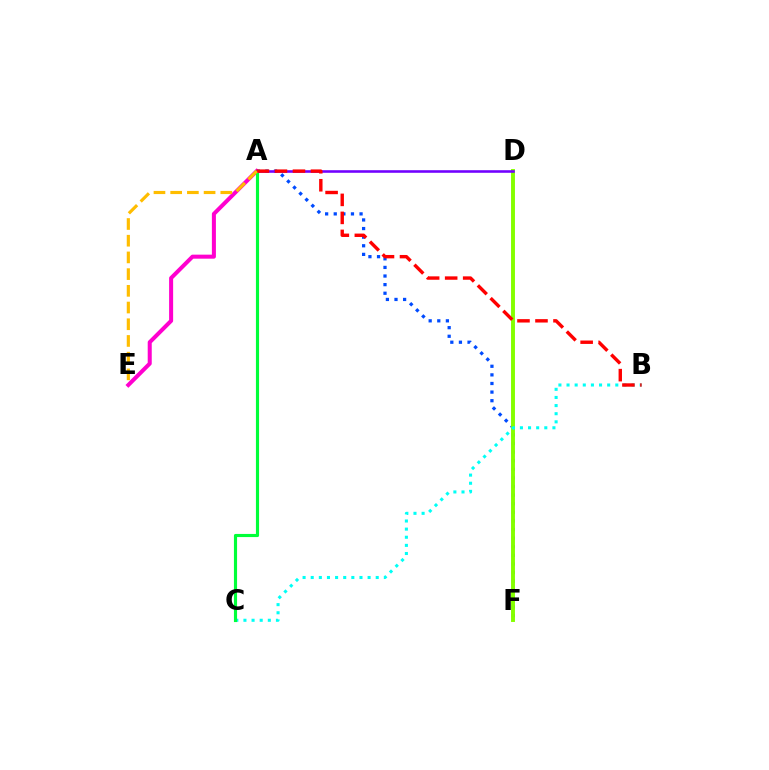{('A', 'F'): [{'color': '#004bff', 'line_style': 'dotted', 'thickness': 2.34}], ('A', 'E'): [{'color': '#ff00cf', 'line_style': 'solid', 'thickness': 2.9}, {'color': '#ffbd00', 'line_style': 'dashed', 'thickness': 2.27}], ('D', 'F'): [{'color': '#84ff00', 'line_style': 'solid', 'thickness': 2.82}], ('B', 'C'): [{'color': '#00fff6', 'line_style': 'dotted', 'thickness': 2.21}], ('A', 'C'): [{'color': '#00ff39', 'line_style': 'solid', 'thickness': 2.26}], ('A', 'D'): [{'color': '#7200ff', 'line_style': 'solid', 'thickness': 1.86}], ('A', 'B'): [{'color': '#ff0000', 'line_style': 'dashed', 'thickness': 2.45}]}